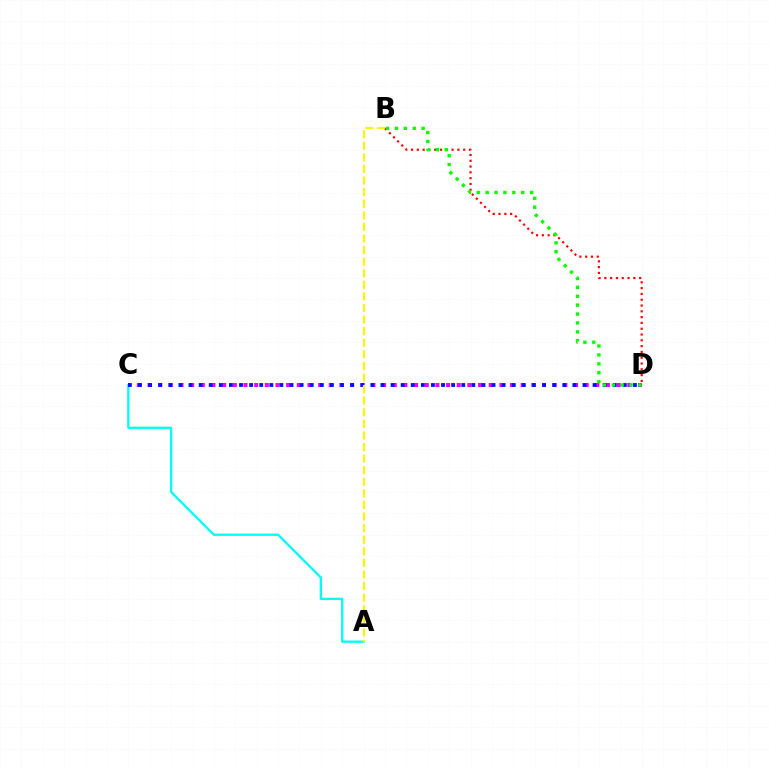{('B', 'D'): [{'color': '#ff0000', 'line_style': 'dotted', 'thickness': 1.58}, {'color': '#08ff00', 'line_style': 'dotted', 'thickness': 2.42}], ('A', 'C'): [{'color': '#00fff6', 'line_style': 'solid', 'thickness': 1.67}], ('C', 'D'): [{'color': '#ee00ff', 'line_style': 'dotted', 'thickness': 2.9}, {'color': '#0010ff', 'line_style': 'dotted', 'thickness': 2.74}], ('A', 'B'): [{'color': '#fcf500', 'line_style': 'dashed', 'thickness': 1.57}]}